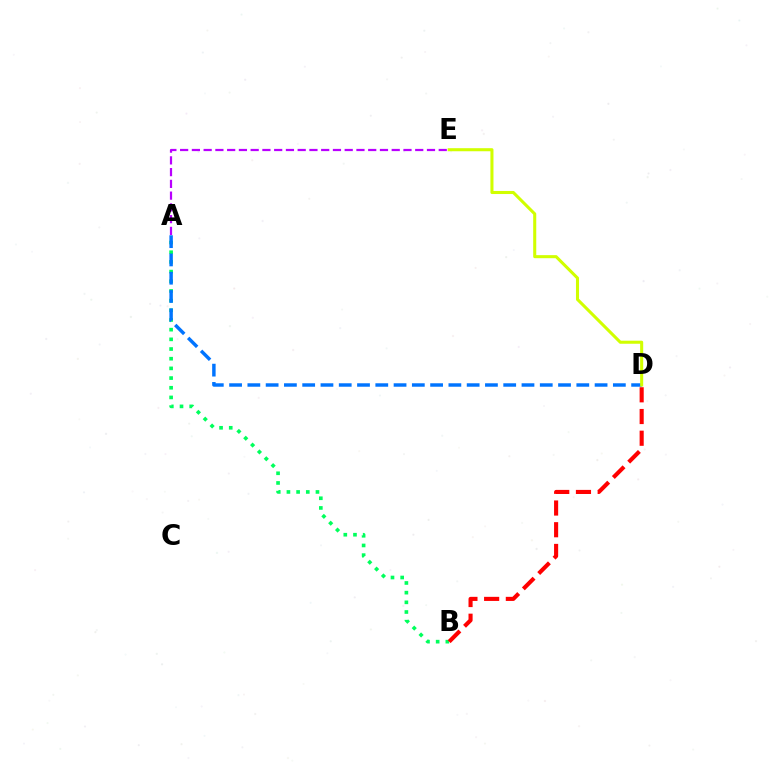{('A', 'B'): [{'color': '#00ff5c', 'line_style': 'dotted', 'thickness': 2.63}], ('A', 'D'): [{'color': '#0074ff', 'line_style': 'dashed', 'thickness': 2.48}], ('B', 'D'): [{'color': '#ff0000', 'line_style': 'dashed', 'thickness': 2.95}], ('D', 'E'): [{'color': '#d1ff00', 'line_style': 'solid', 'thickness': 2.2}], ('A', 'E'): [{'color': '#b900ff', 'line_style': 'dashed', 'thickness': 1.6}]}